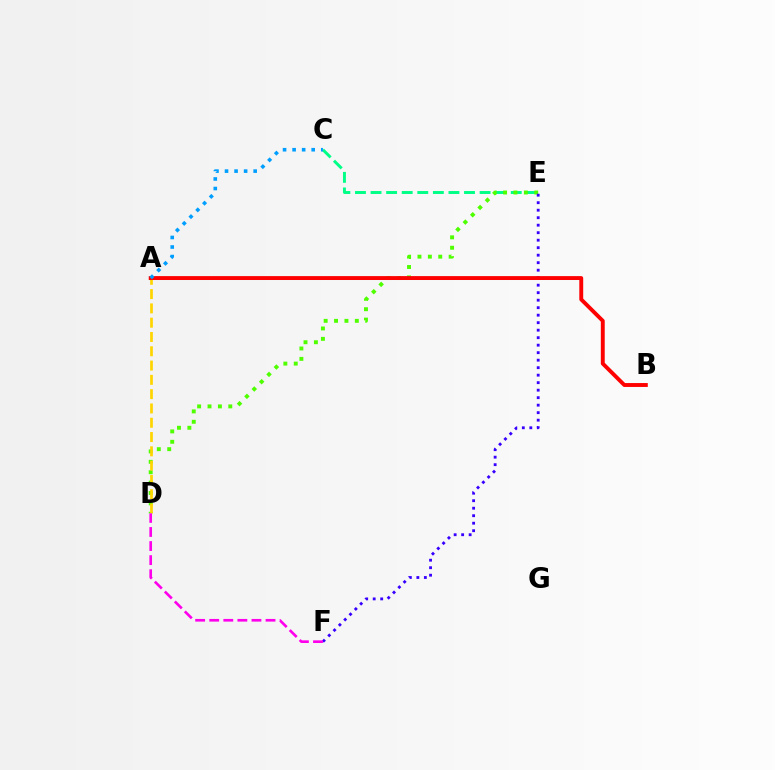{('C', 'E'): [{'color': '#00ff86', 'line_style': 'dashed', 'thickness': 2.12}], ('D', 'E'): [{'color': '#4fff00', 'line_style': 'dotted', 'thickness': 2.82}], ('E', 'F'): [{'color': '#3700ff', 'line_style': 'dotted', 'thickness': 2.04}], ('A', 'D'): [{'color': '#ffd500', 'line_style': 'dashed', 'thickness': 1.94}], ('A', 'B'): [{'color': '#ff0000', 'line_style': 'solid', 'thickness': 2.81}], ('A', 'C'): [{'color': '#009eff', 'line_style': 'dotted', 'thickness': 2.59}], ('D', 'F'): [{'color': '#ff00ed', 'line_style': 'dashed', 'thickness': 1.91}]}